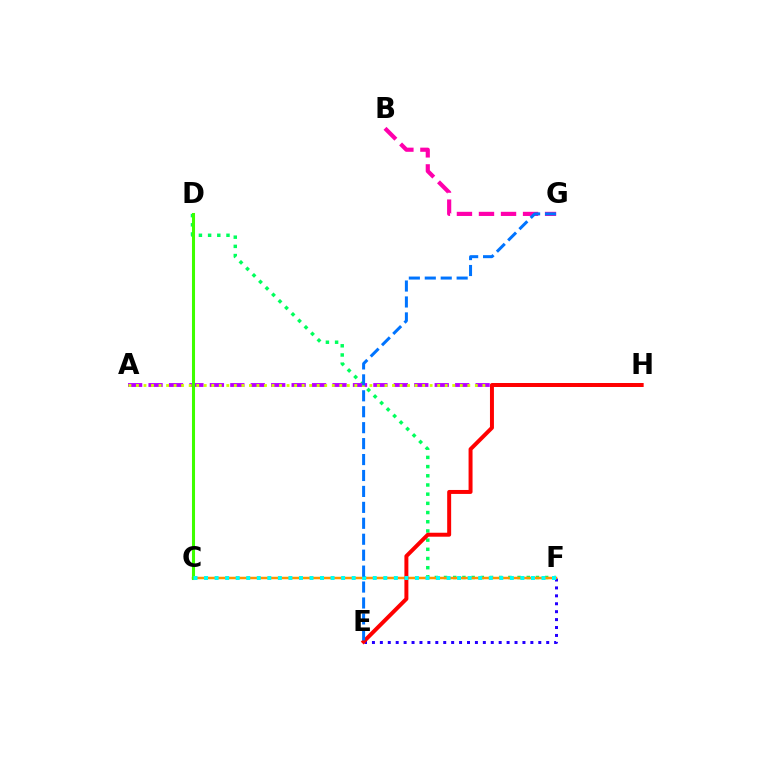{('B', 'G'): [{'color': '#ff00ac', 'line_style': 'dashed', 'thickness': 2.99}], ('D', 'F'): [{'color': '#00ff5c', 'line_style': 'dotted', 'thickness': 2.5}], ('A', 'H'): [{'color': '#b900ff', 'line_style': 'dashed', 'thickness': 2.78}, {'color': '#d1ff00', 'line_style': 'dotted', 'thickness': 2.05}], ('E', 'F'): [{'color': '#2500ff', 'line_style': 'dotted', 'thickness': 2.15}], ('C', 'F'): [{'color': '#ff9400', 'line_style': 'solid', 'thickness': 1.79}, {'color': '#00fff6', 'line_style': 'dotted', 'thickness': 2.86}], ('E', 'H'): [{'color': '#ff0000', 'line_style': 'solid', 'thickness': 2.86}], ('C', 'D'): [{'color': '#3dff00', 'line_style': 'solid', 'thickness': 2.2}], ('E', 'G'): [{'color': '#0074ff', 'line_style': 'dashed', 'thickness': 2.17}]}